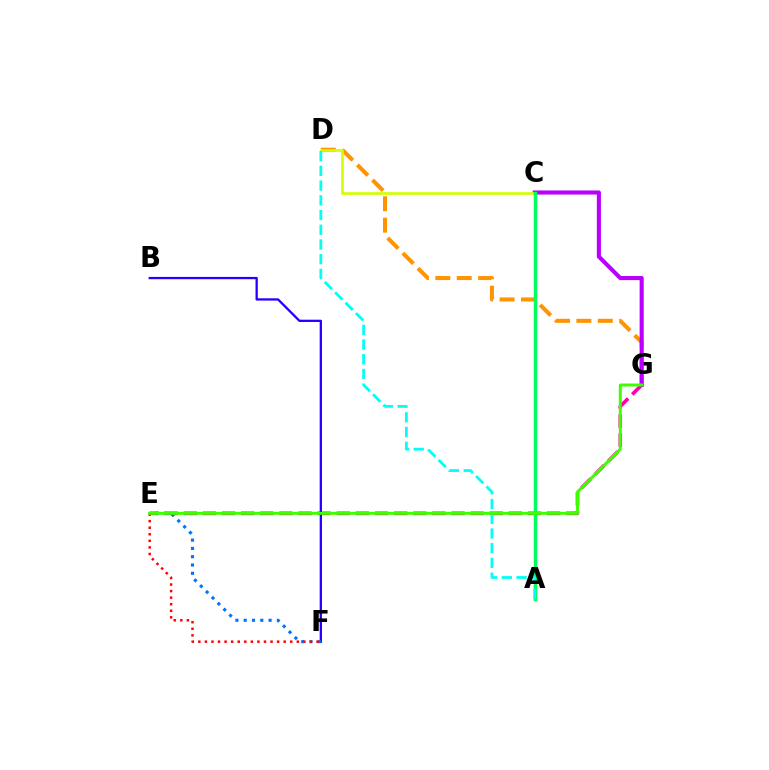{('E', 'G'): [{'color': '#ff00ac', 'line_style': 'dashed', 'thickness': 2.6}, {'color': '#3dff00', 'line_style': 'solid', 'thickness': 2.13}], ('D', 'G'): [{'color': '#ff9400', 'line_style': 'dashed', 'thickness': 2.91}], ('B', 'F'): [{'color': '#2500ff', 'line_style': 'solid', 'thickness': 1.65}], ('E', 'F'): [{'color': '#0074ff', 'line_style': 'dotted', 'thickness': 2.25}, {'color': '#ff0000', 'line_style': 'dotted', 'thickness': 1.78}], ('C', 'G'): [{'color': '#b900ff', 'line_style': 'solid', 'thickness': 2.95}], ('C', 'D'): [{'color': '#d1ff00', 'line_style': 'solid', 'thickness': 1.91}], ('A', 'C'): [{'color': '#00ff5c', 'line_style': 'solid', 'thickness': 2.52}], ('A', 'D'): [{'color': '#00fff6', 'line_style': 'dashed', 'thickness': 2.0}]}